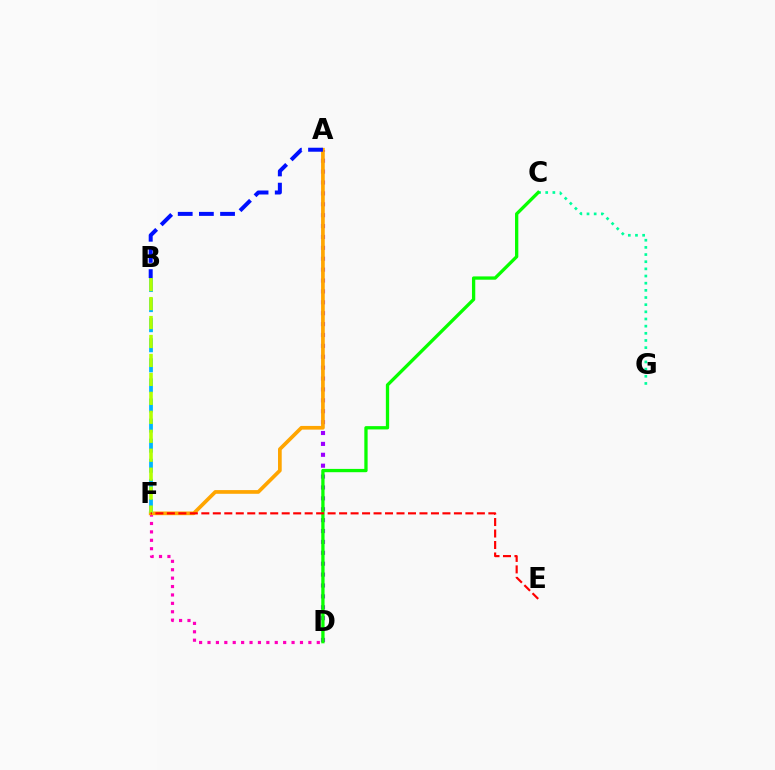{('A', 'D'): [{'color': '#9b00ff', 'line_style': 'dotted', 'thickness': 2.96}], ('D', 'F'): [{'color': '#ff00bd', 'line_style': 'dotted', 'thickness': 2.28}], ('A', 'F'): [{'color': '#ffa500', 'line_style': 'solid', 'thickness': 2.66}], ('B', 'F'): [{'color': '#00b5ff', 'line_style': 'dashed', 'thickness': 2.73}, {'color': '#b3ff00', 'line_style': 'dashed', 'thickness': 2.58}], ('C', 'G'): [{'color': '#00ff9d', 'line_style': 'dotted', 'thickness': 1.95}], ('C', 'D'): [{'color': '#08ff00', 'line_style': 'solid', 'thickness': 2.37}], ('A', 'B'): [{'color': '#0010ff', 'line_style': 'dashed', 'thickness': 2.88}], ('E', 'F'): [{'color': '#ff0000', 'line_style': 'dashed', 'thickness': 1.56}]}